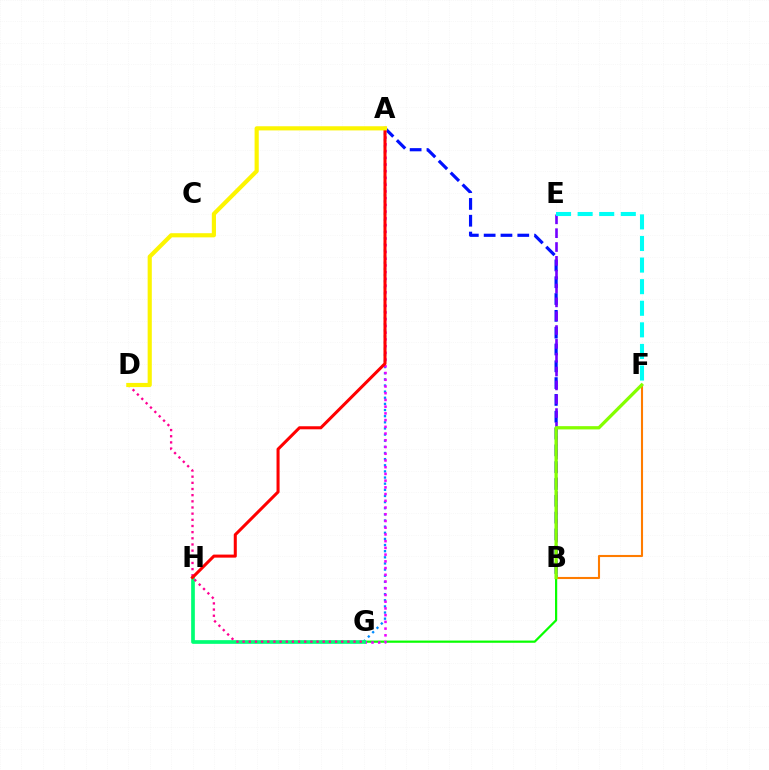{('A', 'B'): [{'color': '#0010ff', 'line_style': 'dashed', 'thickness': 2.28}], ('B', 'G'): [{'color': '#08ff00', 'line_style': 'solid', 'thickness': 1.59}], ('A', 'G'): [{'color': '#008cff', 'line_style': 'dotted', 'thickness': 1.67}, {'color': '#ee00ff', 'line_style': 'dotted', 'thickness': 1.83}], ('B', 'E'): [{'color': '#7200ff', 'line_style': 'dashed', 'thickness': 1.88}], ('G', 'H'): [{'color': '#00ff74', 'line_style': 'solid', 'thickness': 2.66}], ('D', 'G'): [{'color': '#ff0094', 'line_style': 'dotted', 'thickness': 1.67}], ('B', 'F'): [{'color': '#ff7c00', 'line_style': 'solid', 'thickness': 1.51}, {'color': '#84ff00', 'line_style': 'solid', 'thickness': 2.35}], ('E', 'F'): [{'color': '#00fff6', 'line_style': 'dashed', 'thickness': 2.93}], ('A', 'H'): [{'color': '#ff0000', 'line_style': 'solid', 'thickness': 2.19}], ('A', 'D'): [{'color': '#fcf500', 'line_style': 'solid', 'thickness': 2.99}]}